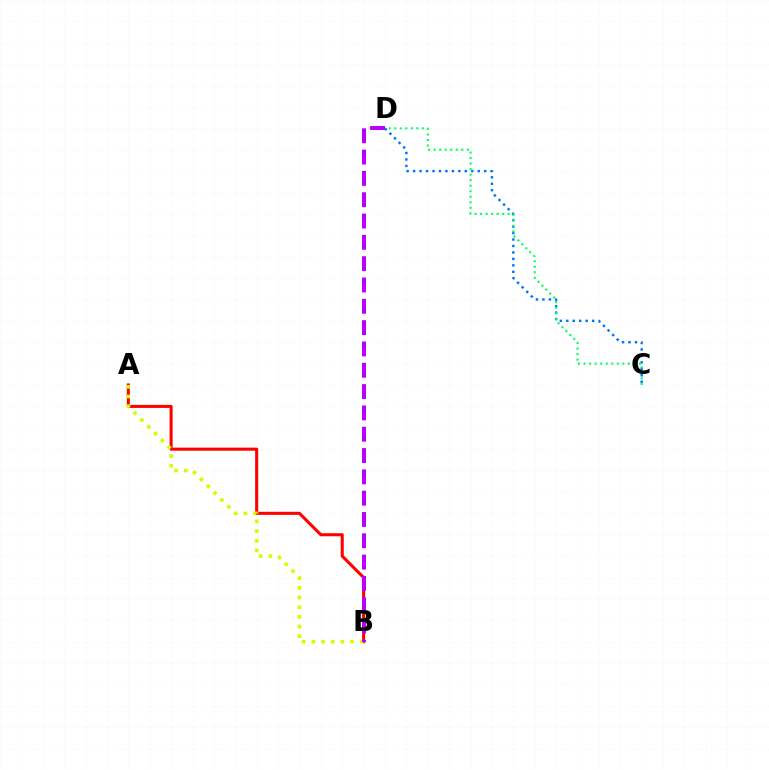{('C', 'D'): [{'color': '#0074ff', 'line_style': 'dotted', 'thickness': 1.76}, {'color': '#00ff5c', 'line_style': 'dotted', 'thickness': 1.5}], ('A', 'B'): [{'color': '#ff0000', 'line_style': 'solid', 'thickness': 2.2}, {'color': '#d1ff00', 'line_style': 'dotted', 'thickness': 2.63}], ('B', 'D'): [{'color': '#b900ff', 'line_style': 'dashed', 'thickness': 2.9}]}